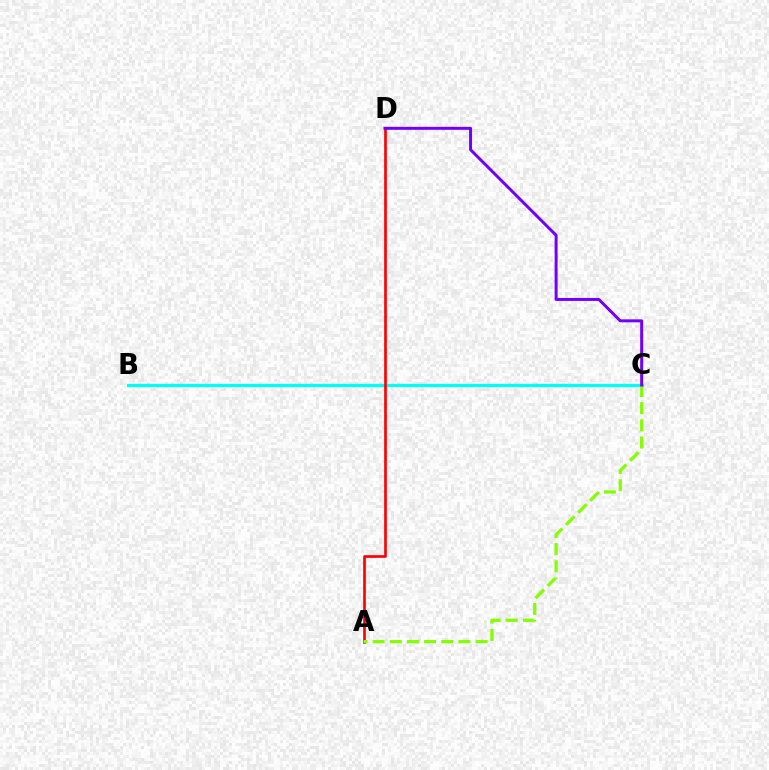{('B', 'C'): [{'color': '#00fff6', 'line_style': 'solid', 'thickness': 2.35}], ('A', 'D'): [{'color': '#ff0000', 'line_style': 'solid', 'thickness': 1.92}], ('A', 'C'): [{'color': '#84ff00', 'line_style': 'dashed', 'thickness': 2.33}], ('C', 'D'): [{'color': '#7200ff', 'line_style': 'solid', 'thickness': 2.15}]}